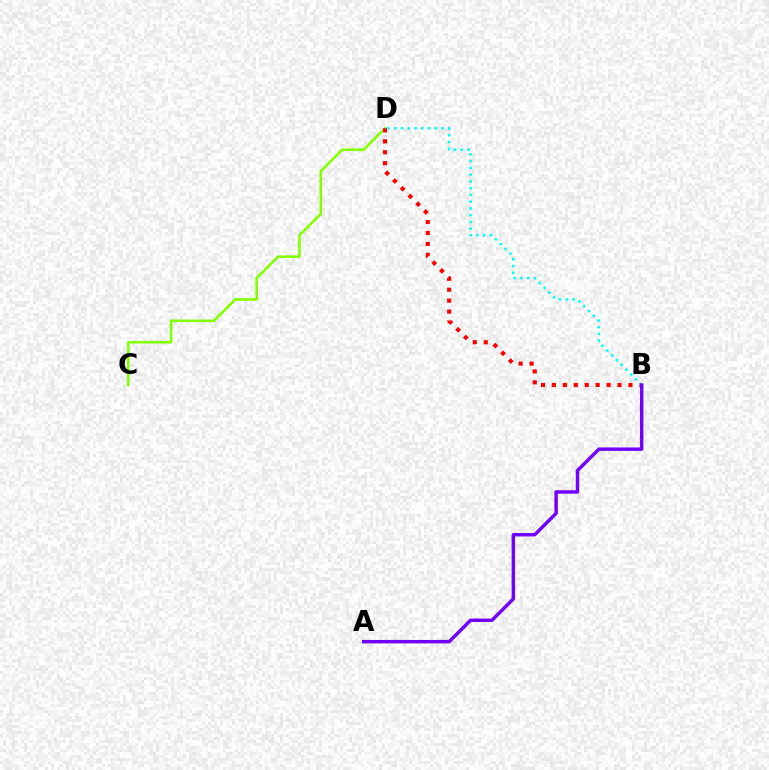{('C', 'D'): [{'color': '#84ff00', 'line_style': 'solid', 'thickness': 1.88}], ('B', 'D'): [{'color': '#ff0000', 'line_style': 'dotted', 'thickness': 2.97}, {'color': '#00fff6', 'line_style': 'dotted', 'thickness': 1.84}], ('A', 'B'): [{'color': '#7200ff', 'line_style': 'solid', 'thickness': 2.48}]}